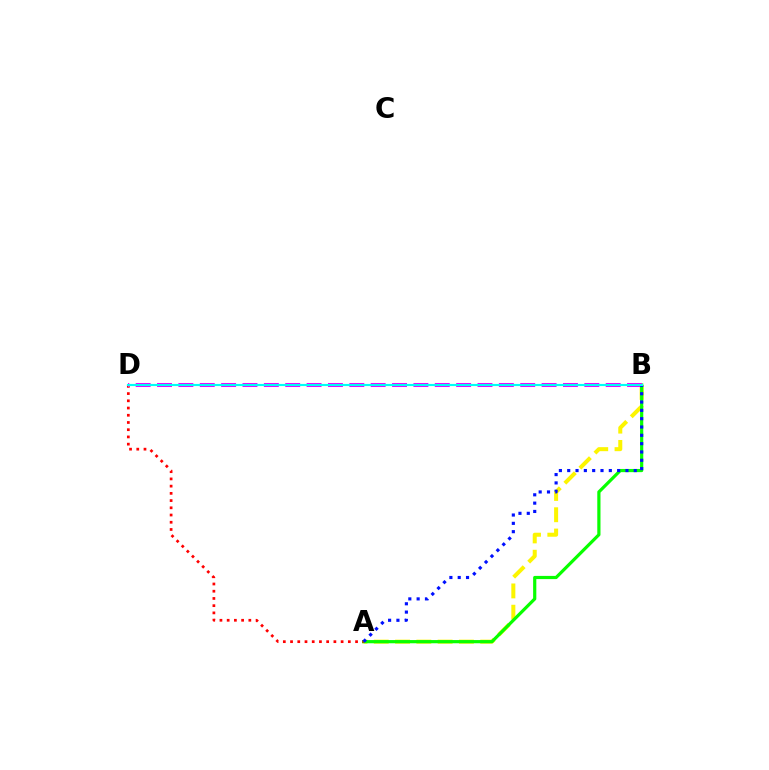{('A', 'B'): [{'color': '#fcf500', 'line_style': 'dashed', 'thickness': 2.89}, {'color': '#08ff00', 'line_style': 'solid', 'thickness': 2.3}, {'color': '#0010ff', 'line_style': 'dotted', 'thickness': 2.26}], ('A', 'D'): [{'color': '#ff0000', 'line_style': 'dotted', 'thickness': 1.96}], ('B', 'D'): [{'color': '#ee00ff', 'line_style': 'dashed', 'thickness': 2.9}, {'color': '#00fff6', 'line_style': 'solid', 'thickness': 1.54}]}